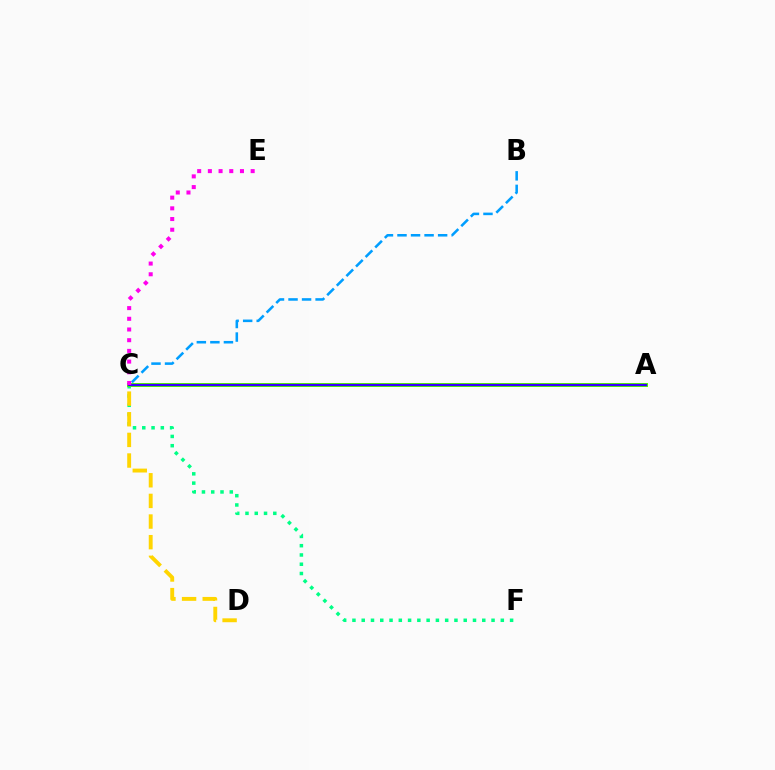{('C', 'F'): [{'color': '#00ff86', 'line_style': 'dotted', 'thickness': 2.52}], ('A', 'C'): [{'color': '#ff0000', 'line_style': 'solid', 'thickness': 2.65}, {'color': '#4fff00', 'line_style': 'solid', 'thickness': 2.85}, {'color': '#3700ff', 'line_style': 'solid', 'thickness': 1.57}], ('C', 'D'): [{'color': '#ffd500', 'line_style': 'dashed', 'thickness': 2.8}], ('B', 'C'): [{'color': '#009eff', 'line_style': 'dashed', 'thickness': 1.84}], ('C', 'E'): [{'color': '#ff00ed', 'line_style': 'dotted', 'thickness': 2.91}]}